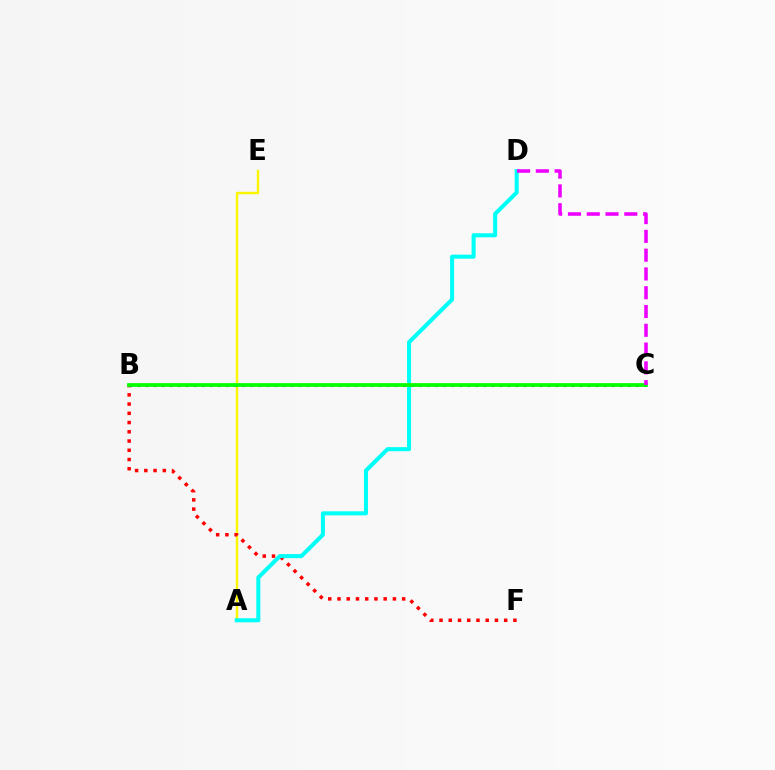{('A', 'E'): [{'color': '#fcf500', 'line_style': 'solid', 'thickness': 1.72}], ('B', 'F'): [{'color': '#ff0000', 'line_style': 'dotted', 'thickness': 2.51}], ('A', 'D'): [{'color': '#00fff6', 'line_style': 'solid', 'thickness': 2.92}], ('B', 'C'): [{'color': '#0010ff', 'line_style': 'dotted', 'thickness': 2.18}, {'color': '#08ff00', 'line_style': 'solid', 'thickness': 2.7}], ('C', 'D'): [{'color': '#ee00ff', 'line_style': 'dashed', 'thickness': 2.55}]}